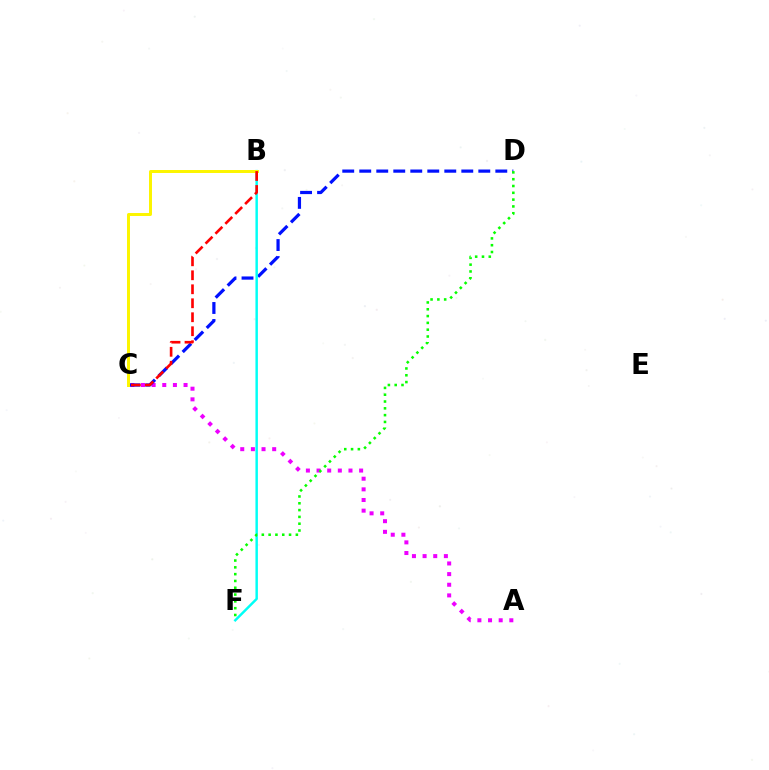{('A', 'C'): [{'color': '#ee00ff', 'line_style': 'dotted', 'thickness': 2.89}], ('C', 'D'): [{'color': '#0010ff', 'line_style': 'dashed', 'thickness': 2.31}], ('B', 'F'): [{'color': '#00fff6', 'line_style': 'solid', 'thickness': 1.77}], ('D', 'F'): [{'color': '#08ff00', 'line_style': 'dotted', 'thickness': 1.85}], ('B', 'C'): [{'color': '#fcf500', 'line_style': 'solid', 'thickness': 2.14}, {'color': '#ff0000', 'line_style': 'dashed', 'thickness': 1.9}]}